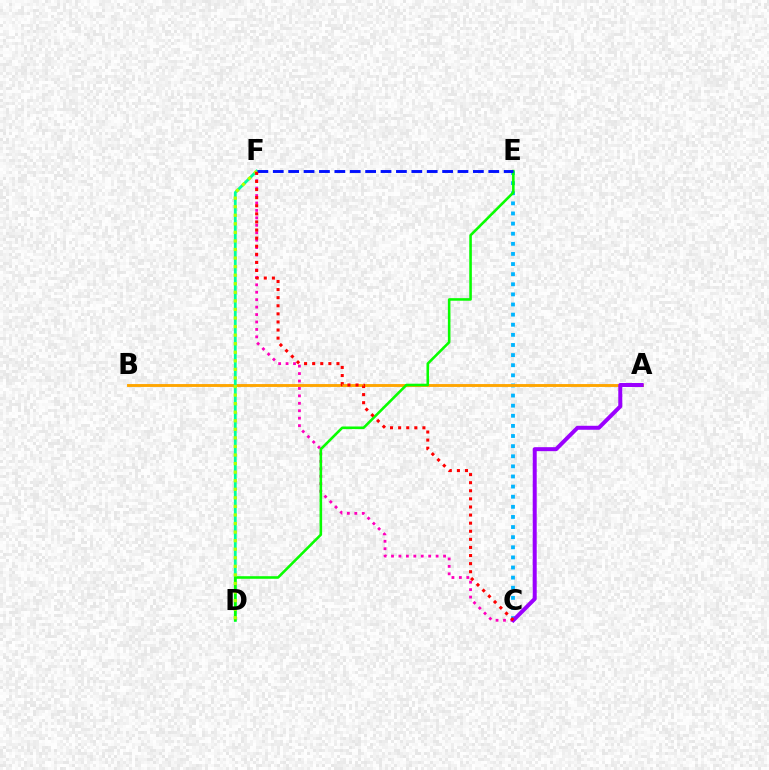{('C', 'E'): [{'color': '#00b5ff', 'line_style': 'dotted', 'thickness': 2.75}], ('A', 'B'): [{'color': '#ffa500', 'line_style': 'solid', 'thickness': 2.08}], ('C', 'F'): [{'color': '#ff00bd', 'line_style': 'dotted', 'thickness': 2.02}, {'color': '#ff0000', 'line_style': 'dotted', 'thickness': 2.2}], ('D', 'F'): [{'color': '#00ff9d', 'line_style': 'solid', 'thickness': 2.02}, {'color': '#b3ff00', 'line_style': 'dotted', 'thickness': 2.33}], ('D', 'E'): [{'color': '#08ff00', 'line_style': 'solid', 'thickness': 1.86}], ('E', 'F'): [{'color': '#0010ff', 'line_style': 'dashed', 'thickness': 2.09}], ('A', 'C'): [{'color': '#9b00ff', 'line_style': 'solid', 'thickness': 2.87}]}